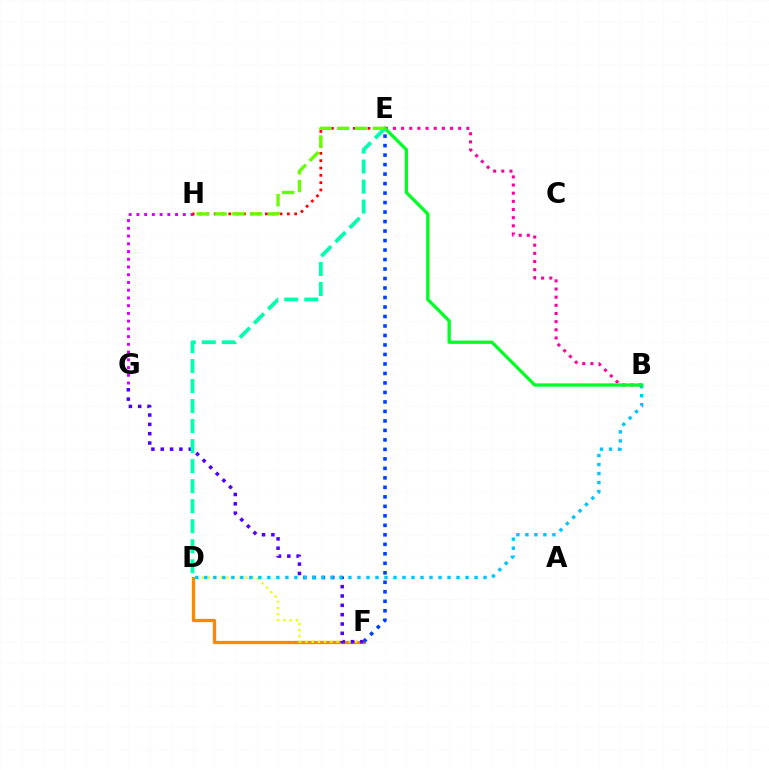{('D', 'F'): [{'color': '#ff8800', 'line_style': 'solid', 'thickness': 2.36}, {'color': '#eeff00', 'line_style': 'dotted', 'thickness': 1.69}], ('E', 'F'): [{'color': '#003fff', 'line_style': 'dotted', 'thickness': 2.58}], ('B', 'E'): [{'color': '#ff00a0', 'line_style': 'dotted', 'thickness': 2.22}, {'color': '#00ff27', 'line_style': 'solid', 'thickness': 2.37}], ('G', 'H'): [{'color': '#d600ff', 'line_style': 'dotted', 'thickness': 2.1}], ('F', 'G'): [{'color': '#4f00ff', 'line_style': 'dotted', 'thickness': 2.53}], ('E', 'H'): [{'color': '#ff0000', 'line_style': 'dotted', 'thickness': 1.99}, {'color': '#66ff00', 'line_style': 'dashed', 'thickness': 2.42}], ('B', 'D'): [{'color': '#00c7ff', 'line_style': 'dotted', 'thickness': 2.45}], ('D', 'E'): [{'color': '#00ffaf', 'line_style': 'dashed', 'thickness': 2.72}]}